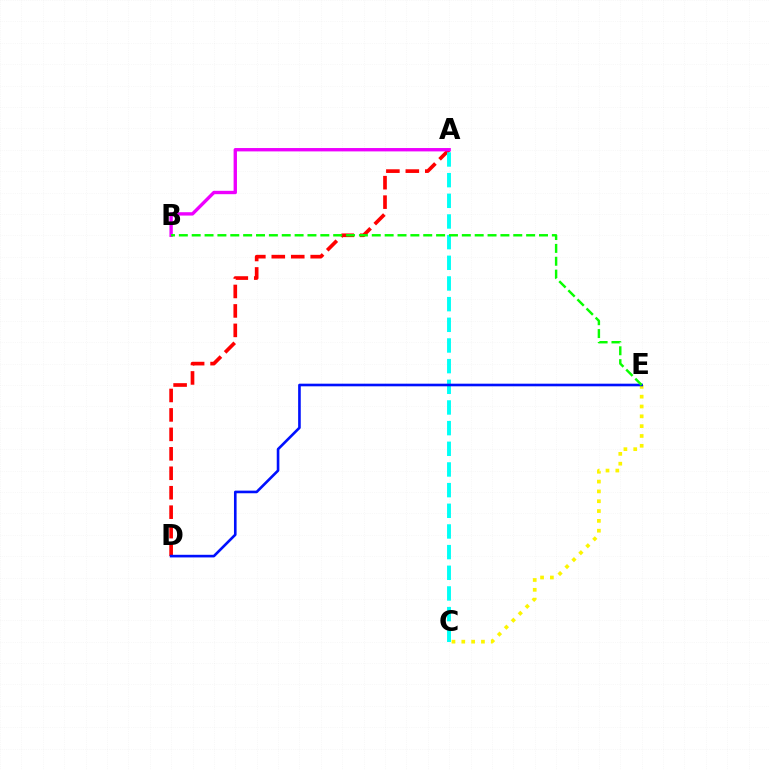{('A', 'D'): [{'color': '#ff0000', 'line_style': 'dashed', 'thickness': 2.64}], ('A', 'C'): [{'color': '#00fff6', 'line_style': 'dashed', 'thickness': 2.81}], ('C', 'E'): [{'color': '#fcf500', 'line_style': 'dotted', 'thickness': 2.67}], ('A', 'B'): [{'color': '#ee00ff', 'line_style': 'solid', 'thickness': 2.42}], ('D', 'E'): [{'color': '#0010ff', 'line_style': 'solid', 'thickness': 1.89}], ('B', 'E'): [{'color': '#08ff00', 'line_style': 'dashed', 'thickness': 1.75}]}